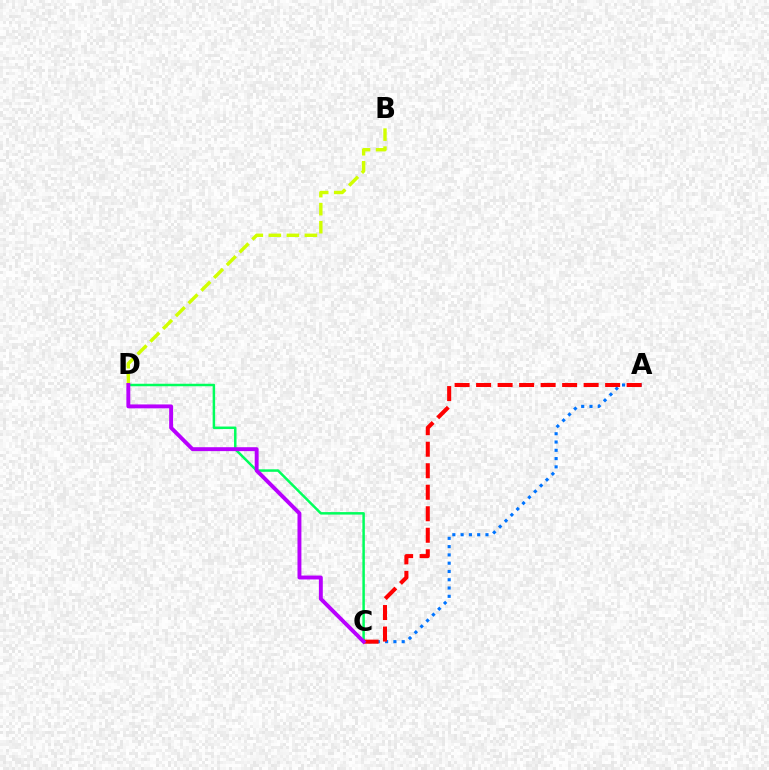{('C', 'D'): [{'color': '#00ff5c', 'line_style': 'solid', 'thickness': 1.79}, {'color': '#b900ff', 'line_style': 'solid', 'thickness': 2.81}], ('A', 'C'): [{'color': '#0074ff', 'line_style': 'dotted', 'thickness': 2.25}, {'color': '#ff0000', 'line_style': 'dashed', 'thickness': 2.92}], ('B', 'D'): [{'color': '#d1ff00', 'line_style': 'dashed', 'thickness': 2.45}]}